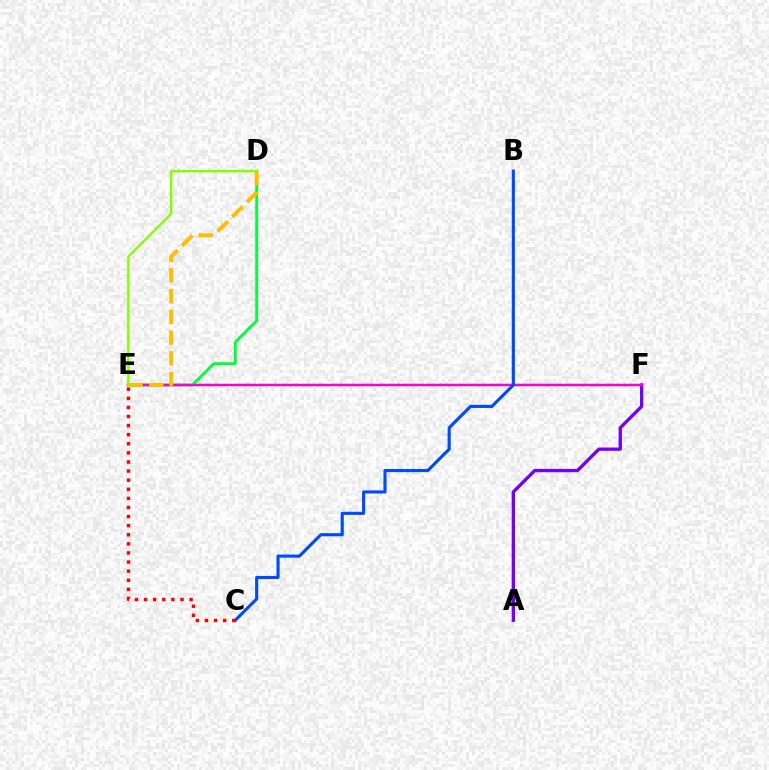{('D', 'E'): [{'color': '#00ff39', 'line_style': 'solid', 'thickness': 2.04}, {'color': '#ffbd00', 'line_style': 'dashed', 'thickness': 2.82}, {'color': '#84ff00', 'line_style': 'solid', 'thickness': 1.73}], ('E', 'F'): [{'color': '#00fff6', 'line_style': 'solid', 'thickness': 1.68}, {'color': '#ff00cf', 'line_style': 'solid', 'thickness': 1.74}], ('A', 'F'): [{'color': '#7200ff', 'line_style': 'solid', 'thickness': 2.38}], ('B', 'C'): [{'color': '#004bff', 'line_style': 'solid', 'thickness': 2.25}], ('C', 'E'): [{'color': '#ff0000', 'line_style': 'dotted', 'thickness': 2.47}]}